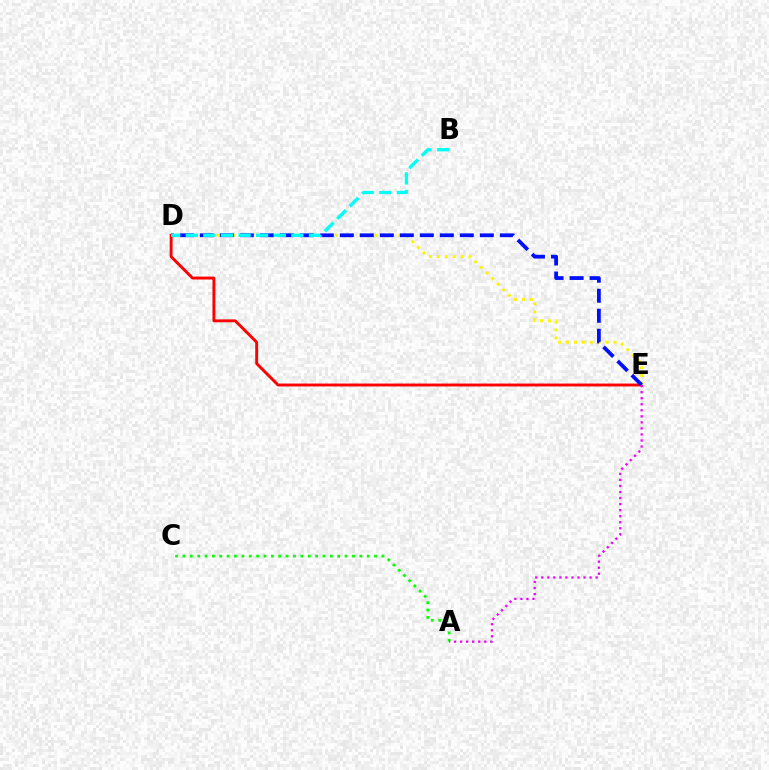{('A', 'C'): [{'color': '#08ff00', 'line_style': 'dotted', 'thickness': 2.0}], ('D', 'E'): [{'color': '#ff0000', 'line_style': 'solid', 'thickness': 2.09}, {'color': '#fcf500', 'line_style': 'dotted', 'thickness': 2.15}, {'color': '#0010ff', 'line_style': 'dashed', 'thickness': 2.72}], ('B', 'D'): [{'color': '#00fff6', 'line_style': 'dashed', 'thickness': 2.39}], ('A', 'E'): [{'color': '#ee00ff', 'line_style': 'dotted', 'thickness': 1.64}]}